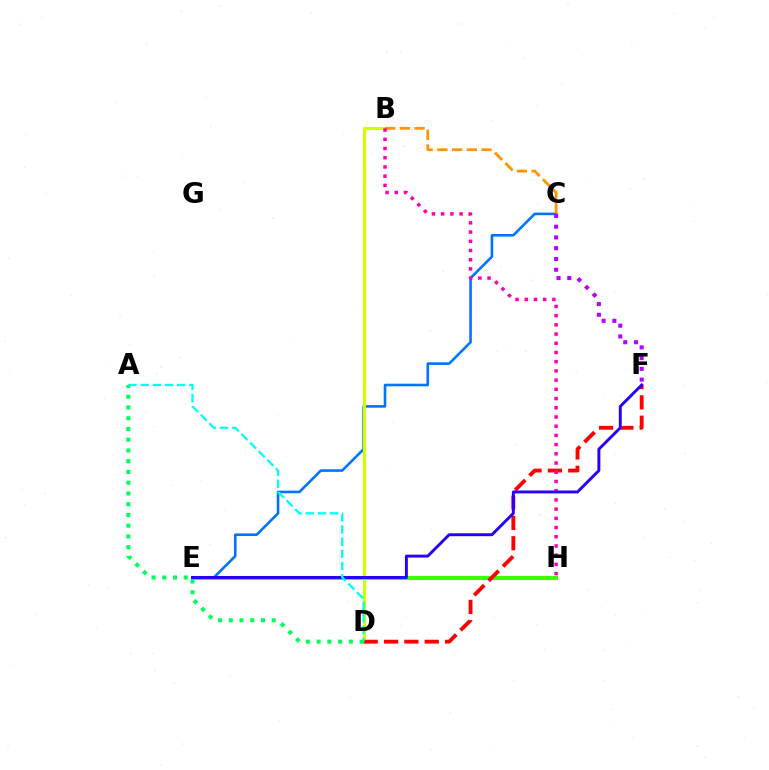{('C', 'E'): [{'color': '#0074ff', 'line_style': 'solid', 'thickness': 1.88}], ('B', 'D'): [{'color': '#d1ff00', 'line_style': 'solid', 'thickness': 2.25}], ('E', 'H'): [{'color': '#3dff00', 'line_style': 'solid', 'thickness': 2.95}], ('B', 'C'): [{'color': '#ff9400', 'line_style': 'dashed', 'thickness': 2.0}], ('D', 'F'): [{'color': '#ff0000', 'line_style': 'dashed', 'thickness': 2.76}], ('B', 'H'): [{'color': '#ff00ac', 'line_style': 'dotted', 'thickness': 2.5}], ('E', 'F'): [{'color': '#2500ff', 'line_style': 'solid', 'thickness': 2.1}], ('C', 'F'): [{'color': '#b900ff', 'line_style': 'dotted', 'thickness': 2.92}], ('A', 'D'): [{'color': '#00fff6', 'line_style': 'dashed', 'thickness': 1.65}, {'color': '#00ff5c', 'line_style': 'dotted', 'thickness': 2.92}]}